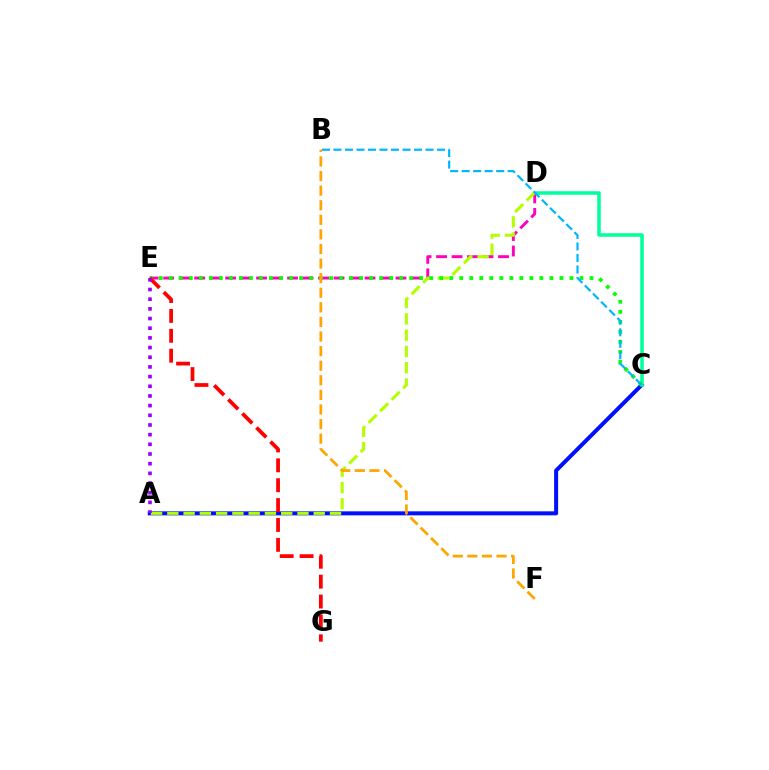{('A', 'C'): [{'color': '#0010ff', 'line_style': 'solid', 'thickness': 2.88}], ('C', 'D'): [{'color': '#00ff9d', 'line_style': 'solid', 'thickness': 2.54}], ('D', 'E'): [{'color': '#ff00bd', 'line_style': 'dashed', 'thickness': 2.1}], ('A', 'D'): [{'color': '#b3ff00', 'line_style': 'dashed', 'thickness': 2.21}], ('C', 'E'): [{'color': '#08ff00', 'line_style': 'dotted', 'thickness': 2.72}], ('B', 'C'): [{'color': '#00b5ff', 'line_style': 'dashed', 'thickness': 1.56}], ('E', 'G'): [{'color': '#ff0000', 'line_style': 'dashed', 'thickness': 2.7}], ('B', 'F'): [{'color': '#ffa500', 'line_style': 'dashed', 'thickness': 1.98}], ('A', 'E'): [{'color': '#9b00ff', 'line_style': 'dotted', 'thickness': 2.63}]}